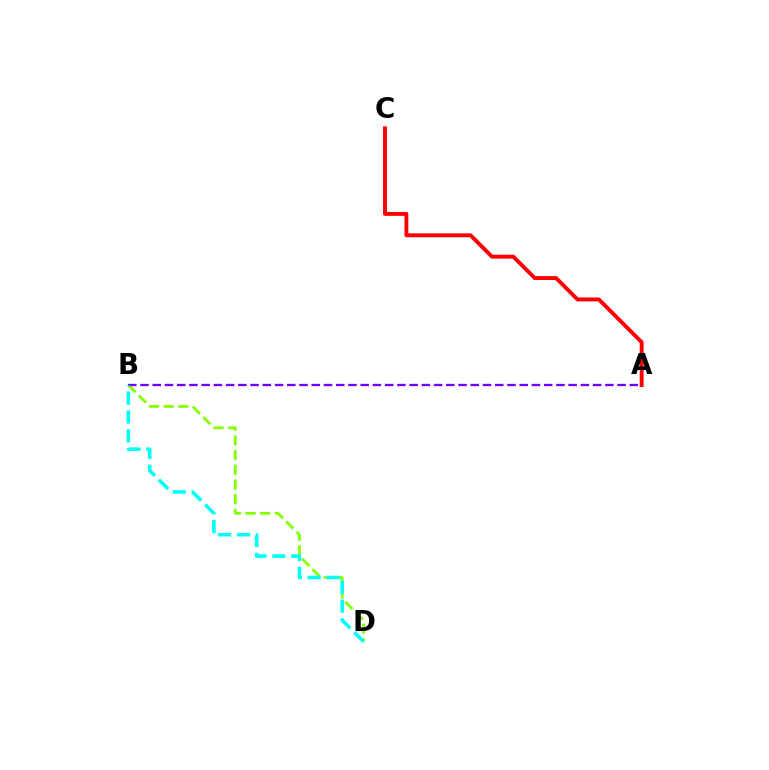{('A', 'C'): [{'color': '#ff0000', 'line_style': 'solid', 'thickness': 2.81}], ('B', 'D'): [{'color': '#84ff00', 'line_style': 'dashed', 'thickness': 2.0}, {'color': '#00fff6', 'line_style': 'dashed', 'thickness': 2.57}], ('A', 'B'): [{'color': '#7200ff', 'line_style': 'dashed', 'thickness': 1.66}]}